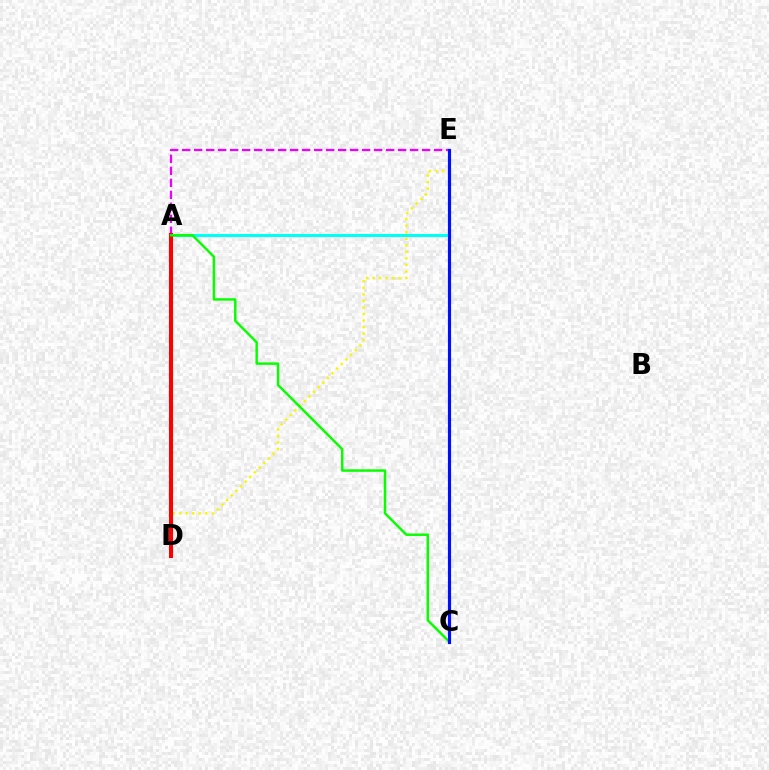{('A', 'E'): [{'color': '#00fff6', 'line_style': 'solid', 'thickness': 2.19}, {'color': '#ee00ff', 'line_style': 'dashed', 'thickness': 1.63}], ('D', 'E'): [{'color': '#fcf500', 'line_style': 'dotted', 'thickness': 1.78}], ('A', 'D'): [{'color': '#ff0000', 'line_style': 'solid', 'thickness': 2.95}], ('A', 'C'): [{'color': '#08ff00', 'line_style': 'solid', 'thickness': 1.78}], ('C', 'E'): [{'color': '#0010ff', 'line_style': 'solid', 'thickness': 2.27}]}